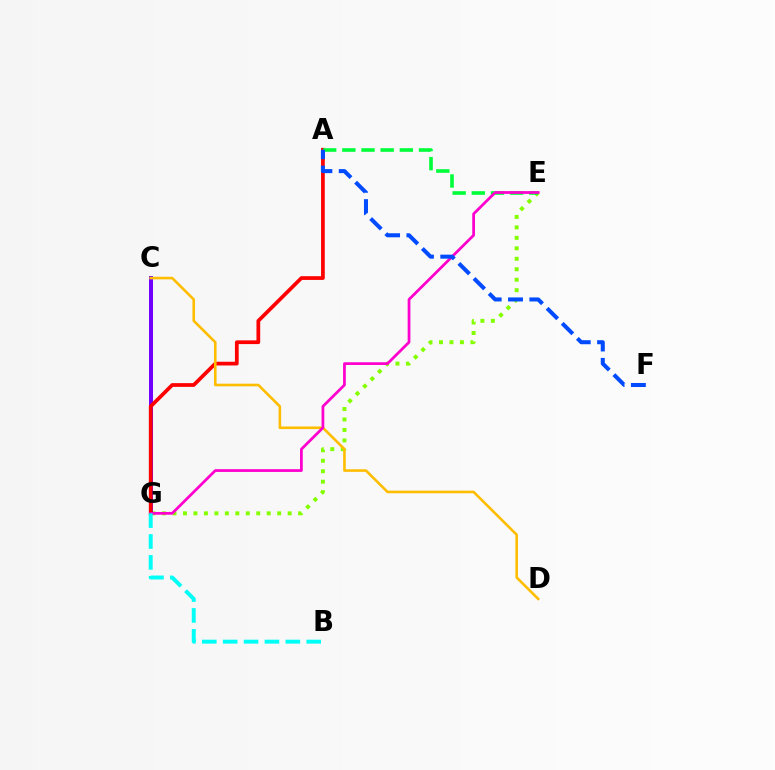{('E', 'G'): [{'color': '#84ff00', 'line_style': 'dotted', 'thickness': 2.84}, {'color': '#ff00cf', 'line_style': 'solid', 'thickness': 1.98}], ('C', 'G'): [{'color': '#7200ff', 'line_style': 'solid', 'thickness': 2.87}], ('A', 'G'): [{'color': '#ff0000', 'line_style': 'solid', 'thickness': 2.68}], ('A', 'E'): [{'color': '#00ff39', 'line_style': 'dashed', 'thickness': 2.6}], ('C', 'D'): [{'color': '#ffbd00', 'line_style': 'solid', 'thickness': 1.87}], ('A', 'F'): [{'color': '#004bff', 'line_style': 'dashed', 'thickness': 2.9}], ('B', 'G'): [{'color': '#00fff6', 'line_style': 'dashed', 'thickness': 2.84}]}